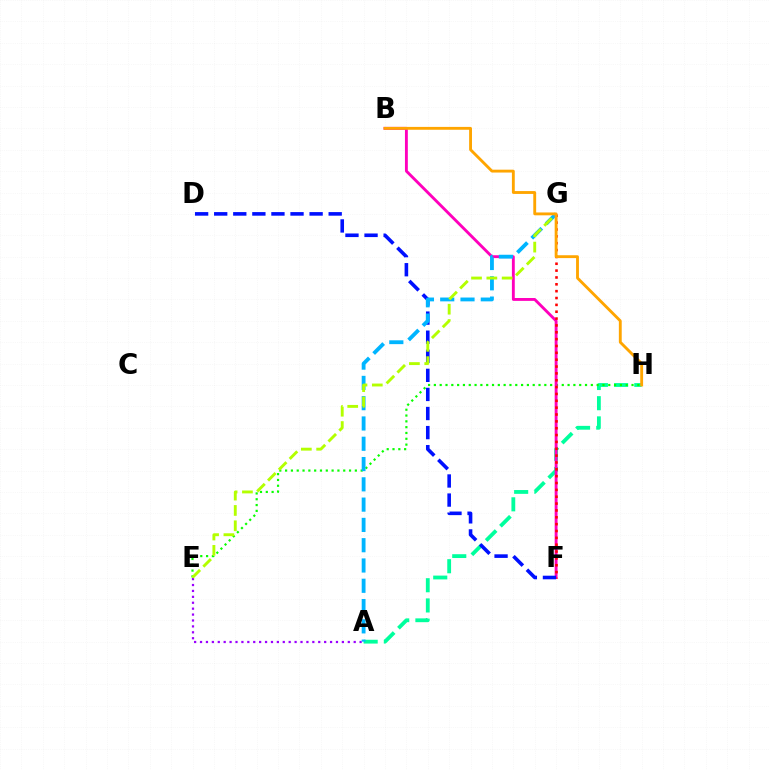{('A', 'E'): [{'color': '#9b00ff', 'line_style': 'dotted', 'thickness': 1.61}], ('A', 'H'): [{'color': '#00ff9d', 'line_style': 'dashed', 'thickness': 2.74}], ('E', 'H'): [{'color': '#08ff00', 'line_style': 'dotted', 'thickness': 1.58}], ('B', 'F'): [{'color': '#ff00bd', 'line_style': 'solid', 'thickness': 2.07}], ('F', 'G'): [{'color': '#ff0000', 'line_style': 'dotted', 'thickness': 1.86}], ('D', 'F'): [{'color': '#0010ff', 'line_style': 'dashed', 'thickness': 2.59}], ('A', 'G'): [{'color': '#00b5ff', 'line_style': 'dashed', 'thickness': 2.76}], ('E', 'G'): [{'color': '#b3ff00', 'line_style': 'dashed', 'thickness': 2.08}], ('B', 'H'): [{'color': '#ffa500', 'line_style': 'solid', 'thickness': 2.06}]}